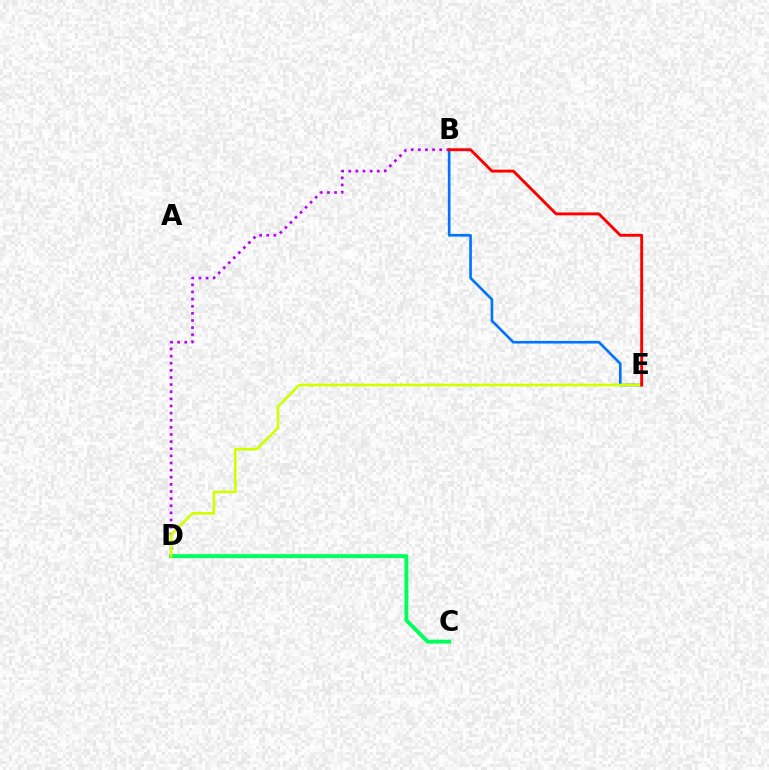{('C', 'D'): [{'color': '#00ff5c', 'line_style': 'solid', 'thickness': 2.82}], ('B', 'D'): [{'color': '#b900ff', 'line_style': 'dotted', 'thickness': 1.94}], ('B', 'E'): [{'color': '#0074ff', 'line_style': 'solid', 'thickness': 1.9}, {'color': '#ff0000', 'line_style': 'solid', 'thickness': 2.09}], ('D', 'E'): [{'color': '#d1ff00', 'line_style': 'solid', 'thickness': 1.9}]}